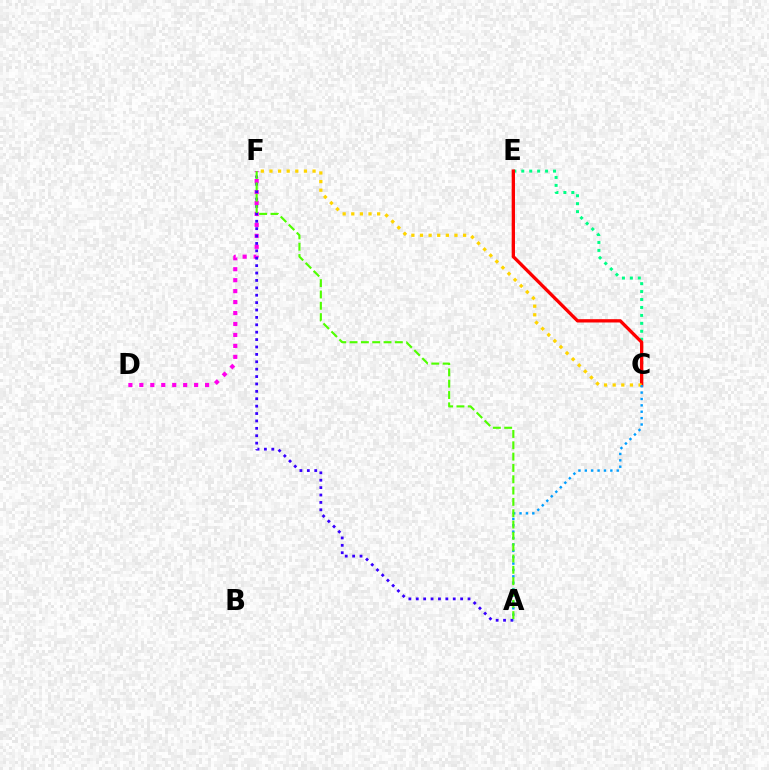{('D', 'F'): [{'color': '#ff00ed', 'line_style': 'dotted', 'thickness': 2.98}], ('C', 'E'): [{'color': '#00ff86', 'line_style': 'dotted', 'thickness': 2.16}, {'color': '#ff0000', 'line_style': 'solid', 'thickness': 2.38}], ('A', 'F'): [{'color': '#3700ff', 'line_style': 'dotted', 'thickness': 2.01}, {'color': '#4fff00', 'line_style': 'dashed', 'thickness': 1.54}], ('C', 'F'): [{'color': '#ffd500', 'line_style': 'dotted', 'thickness': 2.34}], ('A', 'C'): [{'color': '#009eff', 'line_style': 'dotted', 'thickness': 1.73}]}